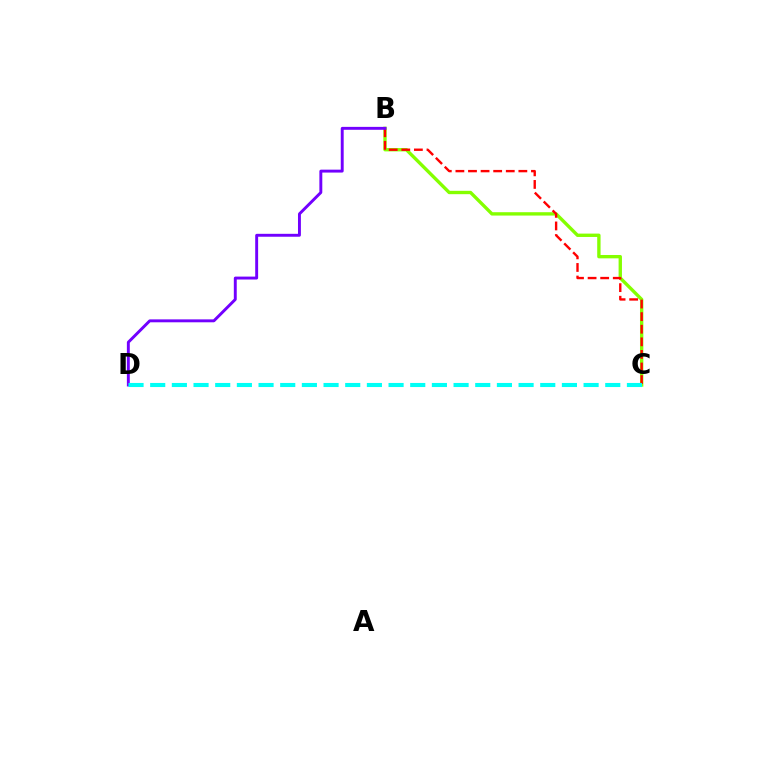{('B', 'C'): [{'color': '#84ff00', 'line_style': 'solid', 'thickness': 2.42}, {'color': '#ff0000', 'line_style': 'dashed', 'thickness': 1.71}], ('B', 'D'): [{'color': '#7200ff', 'line_style': 'solid', 'thickness': 2.1}], ('C', 'D'): [{'color': '#00fff6', 'line_style': 'dashed', 'thickness': 2.94}]}